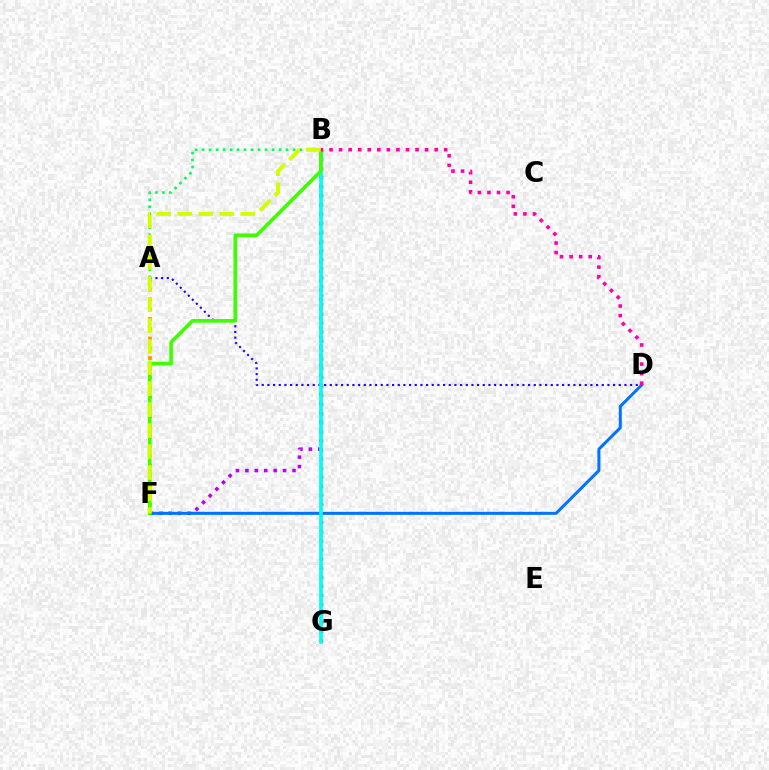{('B', 'F'): [{'color': '#b900ff', 'line_style': 'dotted', 'thickness': 2.56}, {'color': '#3dff00', 'line_style': 'solid', 'thickness': 2.61}, {'color': '#d1ff00', 'line_style': 'dashed', 'thickness': 2.85}], ('D', 'F'): [{'color': '#0074ff', 'line_style': 'solid', 'thickness': 2.17}], ('A', 'B'): [{'color': '#00ff5c', 'line_style': 'dotted', 'thickness': 1.9}], ('A', 'F'): [{'color': '#ff9400', 'line_style': 'dotted', 'thickness': 2.66}], ('A', 'D'): [{'color': '#2500ff', 'line_style': 'dotted', 'thickness': 1.54}], ('B', 'G'): [{'color': '#ff0000', 'line_style': 'dotted', 'thickness': 2.47}, {'color': '#00fff6', 'line_style': 'solid', 'thickness': 2.67}], ('B', 'D'): [{'color': '#ff00ac', 'line_style': 'dotted', 'thickness': 2.6}]}